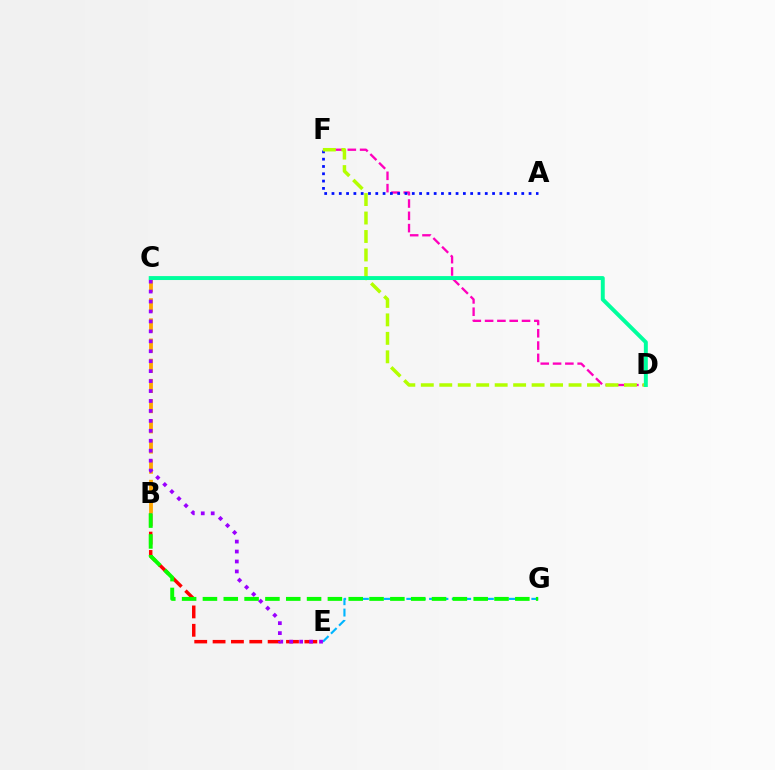{('D', 'F'): [{'color': '#ff00bd', 'line_style': 'dashed', 'thickness': 1.67}, {'color': '#b3ff00', 'line_style': 'dashed', 'thickness': 2.51}], ('B', 'E'): [{'color': '#ff0000', 'line_style': 'dashed', 'thickness': 2.49}], ('E', 'G'): [{'color': '#00b5ff', 'line_style': 'dashed', 'thickness': 1.54}], ('B', 'G'): [{'color': '#08ff00', 'line_style': 'dashed', 'thickness': 2.83}], ('A', 'F'): [{'color': '#0010ff', 'line_style': 'dotted', 'thickness': 1.98}], ('B', 'C'): [{'color': '#ffa500', 'line_style': 'dashed', 'thickness': 2.74}], ('C', 'E'): [{'color': '#9b00ff', 'line_style': 'dotted', 'thickness': 2.7}], ('C', 'D'): [{'color': '#00ff9d', 'line_style': 'solid', 'thickness': 2.84}]}